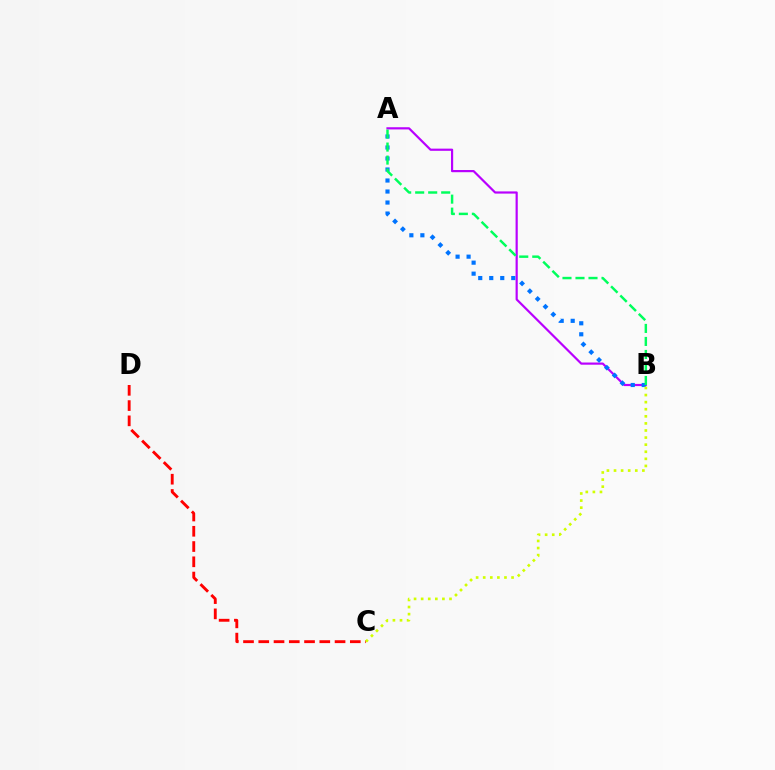{('A', 'B'): [{'color': '#b900ff', 'line_style': 'solid', 'thickness': 1.58}, {'color': '#0074ff', 'line_style': 'dotted', 'thickness': 2.99}, {'color': '#00ff5c', 'line_style': 'dashed', 'thickness': 1.77}], ('C', 'D'): [{'color': '#ff0000', 'line_style': 'dashed', 'thickness': 2.07}], ('B', 'C'): [{'color': '#d1ff00', 'line_style': 'dotted', 'thickness': 1.93}]}